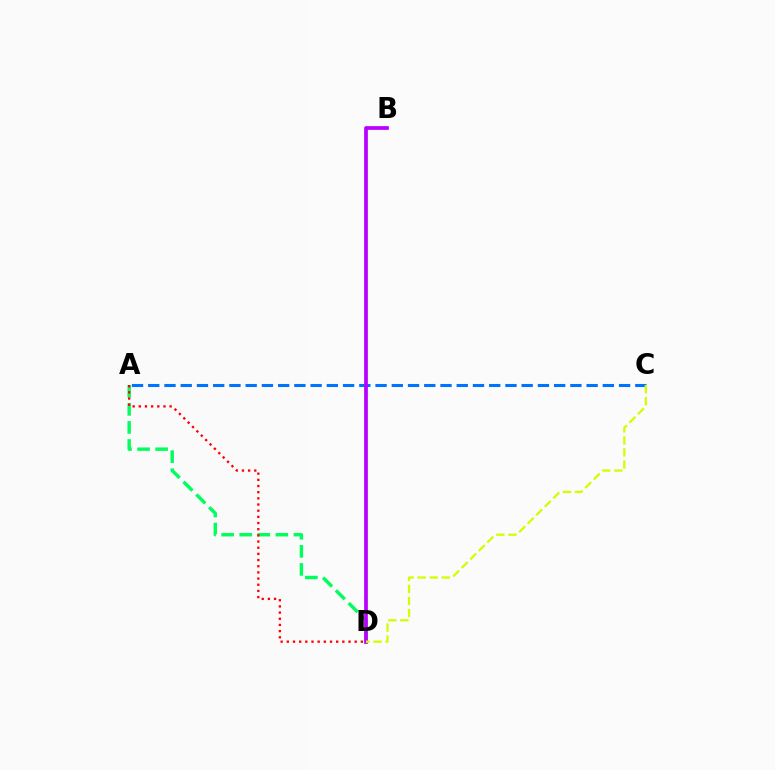{('A', 'D'): [{'color': '#00ff5c', 'line_style': 'dashed', 'thickness': 2.45}, {'color': '#ff0000', 'line_style': 'dotted', 'thickness': 1.68}], ('A', 'C'): [{'color': '#0074ff', 'line_style': 'dashed', 'thickness': 2.21}], ('B', 'D'): [{'color': '#b900ff', 'line_style': 'solid', 'thickness': 2.67}], ('C', 'D'): [{'color': '#d1ff00', 'line_style': 'dashed', 'thickness': 1.64}]}